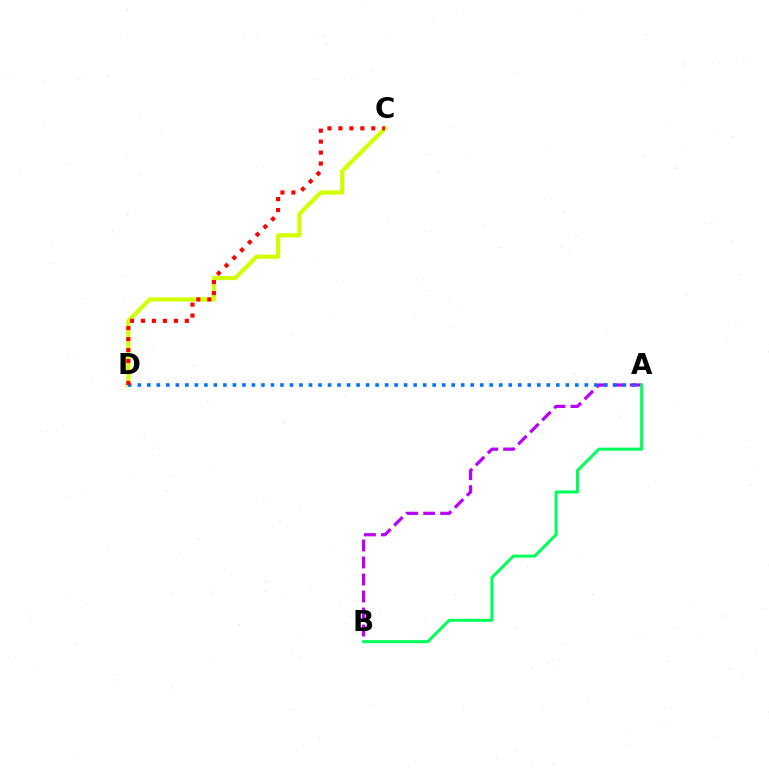{('A', 'B'): [{'color': '#b900ff', 'line_style': 'dashed', 'thickness': 2.31}, {'color': '#00ff5c', 'line_style': 'solid', 'thickness': 2.18}], ('C', 'D'): [{'color': '#d1ff00', 'line_style': 'solid', 'thickness': 2.99}, {'color': '#ff0000', 'line_style': 'dotted', 'thickness': 2.98}], ('A', 'D'): [{'color': '#0074ff', 'line_style': 'dotted', 'thickness': 2.58}]}